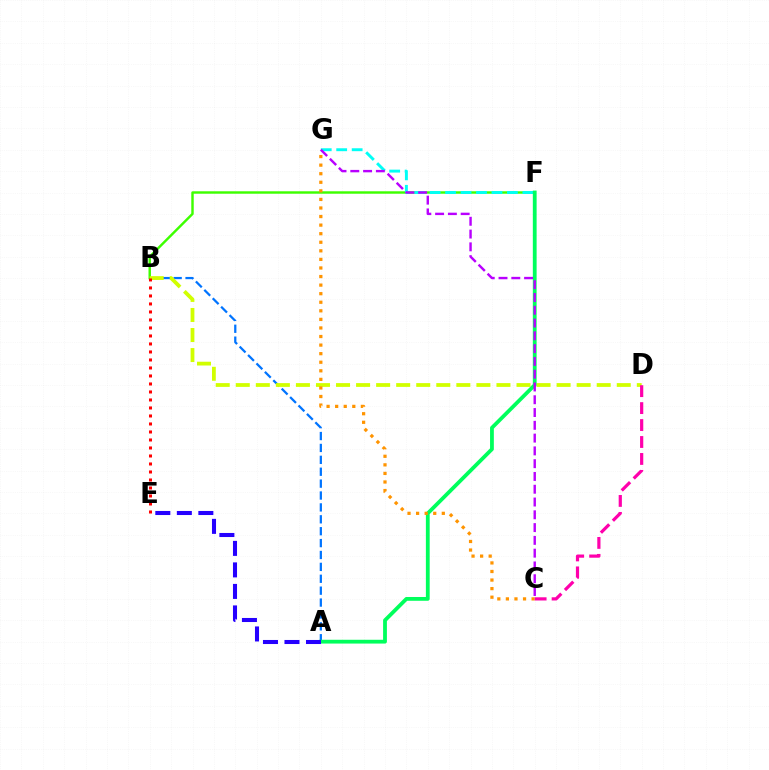{('A', 'B'): [{'color': '#0074ff', 'line_style': 'dashed', 'thickness': 1.62}], ('B', 'F'): [{'color': '#3dff00', 'line_style': 'solid', 'thickness': 1.76}], ('F', 'G'): [{'color': '#00fff6', 'line_style': 'dashed', 'thickness': 2.1}], ('B', 'D'): [{'color': '#d1ff00', 'line_style': 'dashed', 'thickness': 2.72}], ('A', 'F'): [{'color': '#00ff5c', 'line_style': 'solid', 'thickness': 2.73}], ('C', 'G'): [{'color': '#ff9400', 'line_style': 'dotted', 'thickness': 2.33}, {'color': '#b900ff', 'line_style': 'dashed', 'thickness': 1.74}], ('B', 'E'): [{'color': '#ff0000', 'line_style': 'dotted', 'thickness': 2.17}], ('A', 'E'): [{'color': '#2500ff', 'line_style': 'dashed', 'thickness': 2.92}], ('C', 'D'): [{'color': '#ff00ac', 'line_style': 'dashed', 'thickness': 2.3}]}